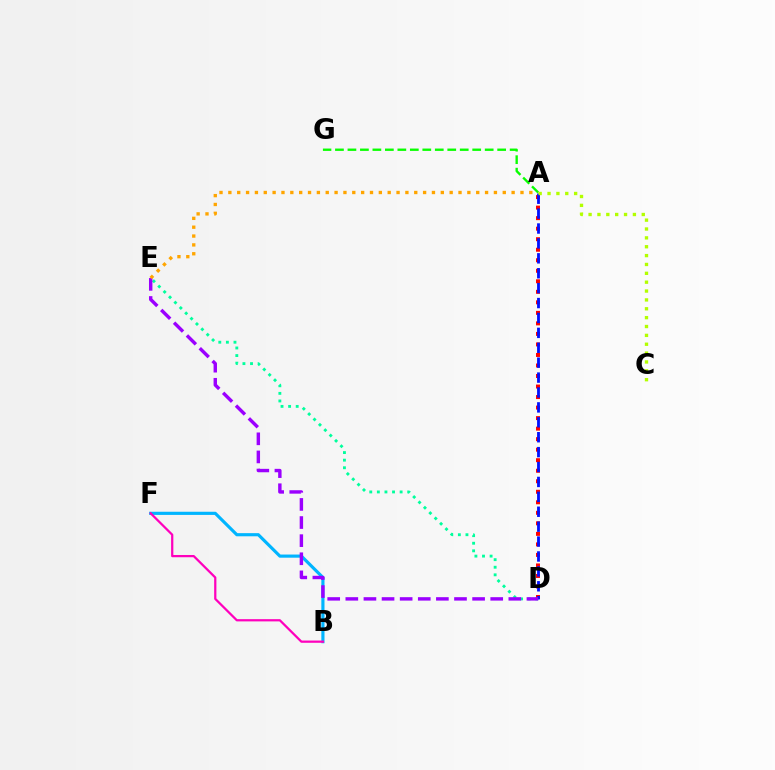{('D', 'E'): [{'color': '#00ff9d', 'line_style': 'dotted', 'thickness': 2.06}, {'color': '#9b00ff', 'line_style': 'dashed', 'thickness': 2.46}], ('A', 'D'): [{'color': '#ff0000', 'line_style': 'dotted', 'thickness': 2.86}, {'color': '#0010ff', 'line_style': 'dashed', 'thickness': 2.03}], ('B', 'F'): [{'color': '#00b5ff', 'line_style': 'solid', 'thickness': 2.27}, {'color': '#ff00bd', 'line_style': 'solid', 'thickness': 1.61}], ('A', 'C'): [{'color': '#b3ff00', 'line_style': 'dotted', 'thickness': 2.41}], ('A', 'G'): [{'color': '#08ff00', 'line_style': 'dashed', 'thickness': 1.7}], ('A', 'E'): [{'color': '#ffa500', 'line_style': 'dotted', 'thickness': 2.41}]}